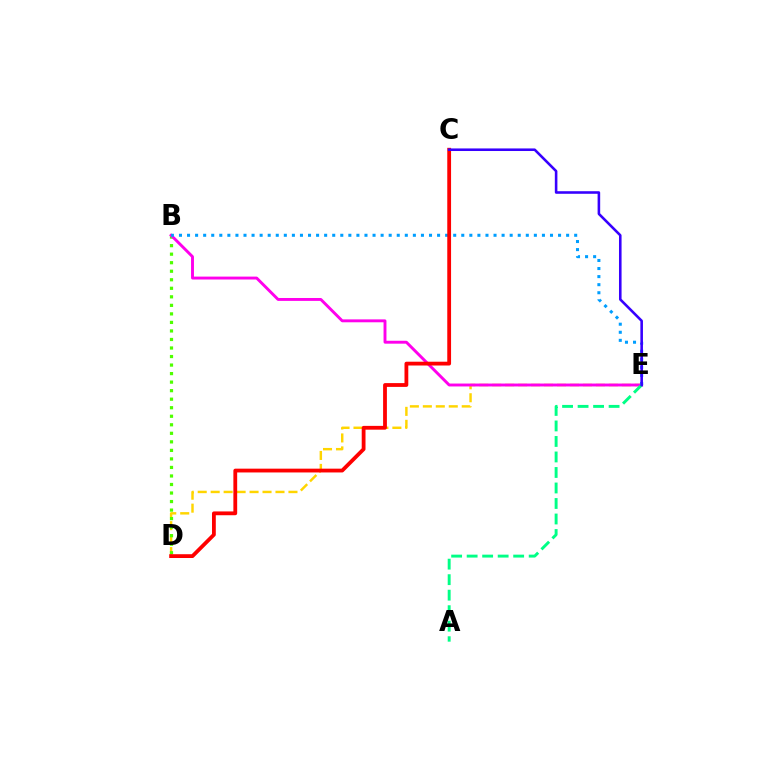{('D', 'E'): [{'color': '#ffd500', 'line_style': 'dashed', 'thickness': 1.76}], ('B', 'D'): [{'color': '#4fff00', 'line_style': 'dotted', 'thickness': 2.32}], ('B', 'E'): [{'color': '#ff00ed', 'line_style': 'solid', 'thickness': 2.09}, {'color': '#009eff', 'line_style': 'dotted', 'thickness': 2.19}], ('C', 'D'): [{'color': '#ff0000', 'line_style': 'solid', 'thickness': 2.73}], ('A', 'E'): [{'color': '#00ff86', 'line_style': 'dashed', 'thickness': 2.11}], ('C', 'E'): [{'color': '#3700ff', 'line_style': 'solid', 'thickness': 1.86}]}